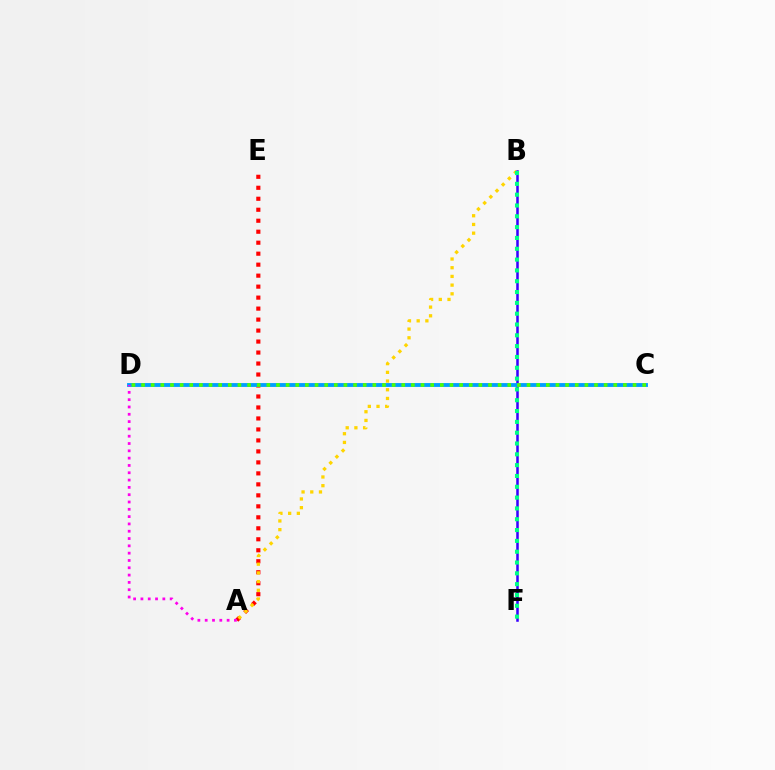{('A', 'E'): [{'color': '#ff0000', 'line_style': 'dotted', 'thickness': 2.98}], ('B', 'F'): [{'color': '#3700ff', 'line_style': 'solid', 'thickness': 1.82}, {'color': '#00ff86', 'line_style': 'dotted', 'thickness': 2.94}], ('A', 'B'): [{'color': '#ffd500', 'line_style': 'dotted', 'thickness': 2.36}], ('C', 'D'): [{'color': '#009eff', 'line_style': 'solid', 'thickness': 2.76}, {'color': '#4fff00', 'line_style': 'dotted', 'thickness': 2.62}], ('A', 'D'): [{'color': '#ff00ed', 'line_style': 'dotted', 'thickness': 1.99}]}